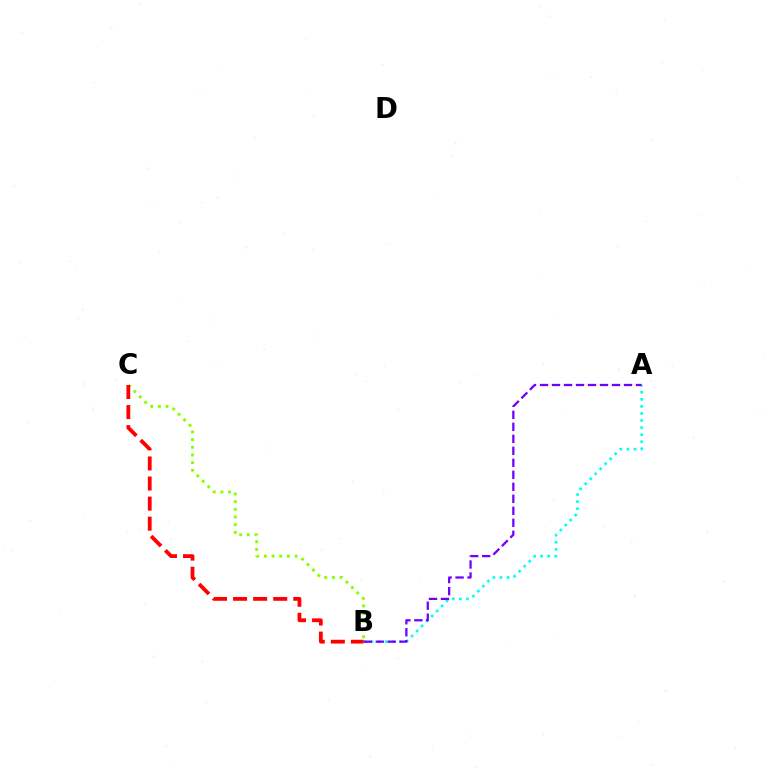{('A', 'B'): [{'color': '#00fff6', 'line_style': 'dotted', 'thickness': 1.92}, {'color': '#7200ff', 'line_style': 'dashed', 'thickness': 1.63}], ('B', 'C'): [{'color': '#84ff00', 'line_style': 'dotted', 'thickness': 2.09}, {'color': '#ff0000', 'line_style': 'dashed', 'thickness': 2.73}]}